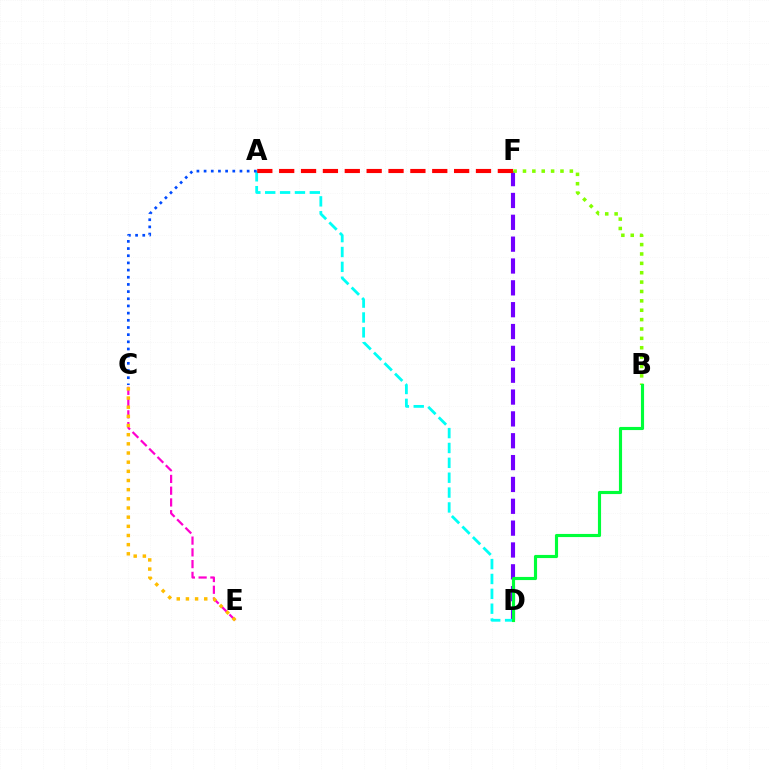{('D', 'F'): [{'color': '#7200ff', 'line_style': 'dashed', 'thickness': 2.97}], ('A', 'D'): [{'color': '#00fff6', 'line_style': 'dashed', 'thickness': 2.02}], ('B', 'F'): [{'color': '#84ff00', 'line_style': 'dotted', 'thickness': 2.55}], ('A', 'F'): [{'color': '#ff0000', 'line_style': 'dashed', 'thickness': 2.97}], ('B', 'D'): [{'color': '#00ff39', 'line_style': 'solid', 'thickness': 2.26}], ('C', 'E'): [{'color': '#ff00cf', 'line_style': 'dashed', 'thickness': 1.6}, {'color': '#ffbd00', 'line_style': 'dotted', 'thickness': 2.49}], ('A', 'C'): [{'color': '#004bff', 'line_style': 'dotted', 'thickness': 1.95}]}